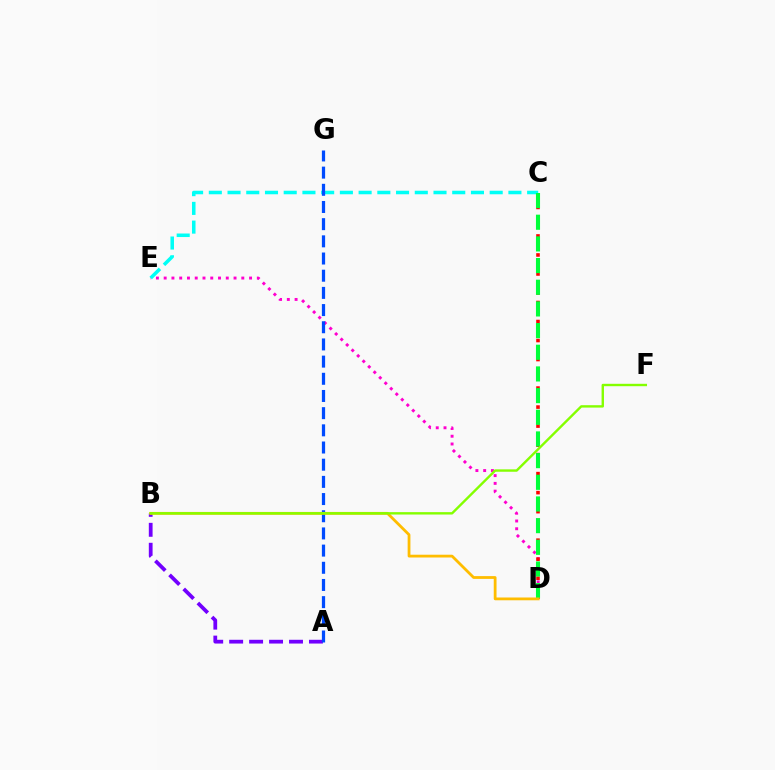{('A', 'B'): [{'color': '#7200ff', 'line_style': 'dashed', 'thickness': 2.71}], ('D', 'E'): [{'color': '#ff00cf', 'line_style': 'dotted', 'thickness': 2.11}], ('C', 'E'): [{'color': '#00fff6', 'line_style': 'dashed', 'thickness': 2.54}], ('A', 'G'): [{'color': '#004bff', 'line_style': 'dashed', 'thickness': 2.33}], ('C', 'D'): [{'color': '#ff0000', 'line_style': 'dotted', 'thickness': 2.58}, {'color': '#00ff39', 'line_style': 'dashed', 'thickness': 2.94}], ('B', 'D'): [{'color': '#ffbd00', 'line_style': 'solid', 'thickness': 2.0}], ('B', 'F'): [{'color': '#84ff00', 'line_style': 'solid', 'thickness': 1.73}]}